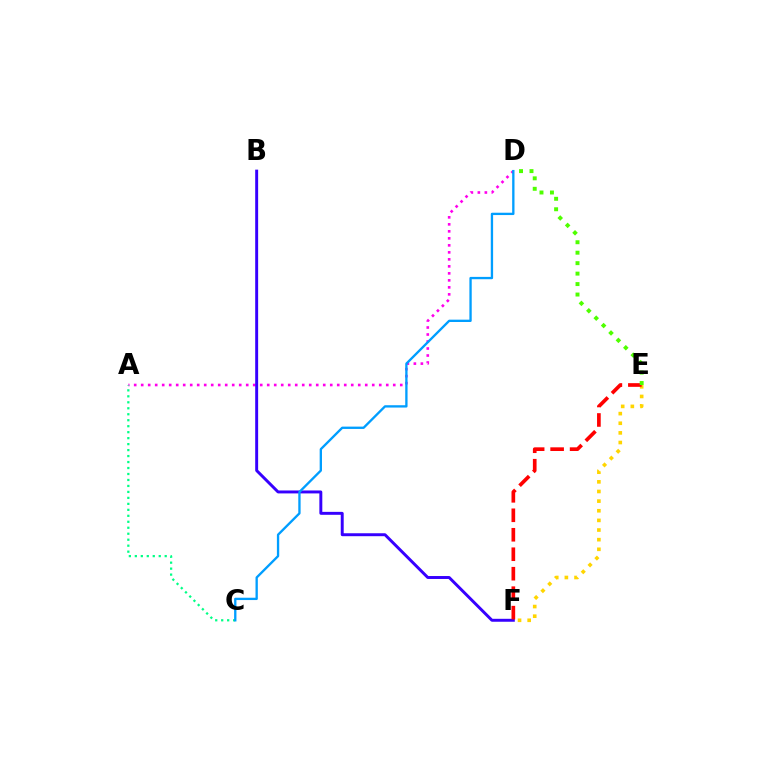{('E', 'F'): [{'color': '#ffd500', 'line_style': 'dotted', 'thickness': 2.62}, {'color': '#ff0000', 'line_style': 'dashed', 'thickness': 2.65}], ('A', 'D'): [{'color': '#ff00ed', 'line_style': 'dotted', 'thickness': 1.9}], ('B', 'F'): [{'color': '#3700ff', 'line_style': 'solid', 'thickness': 2.12}], ('A', 'C'): [{'color': '#00ff86', 'line_style': 'dotted', 'thickness': 1.62}], ('D', 'E'): [{'color': '#4fff00', 'line_style': 'dotted', 'thickness': 2.84}], ('C', 'D'): [{'color': '#009eff', 'line_style': 'solid', 'thickness': 1.68}]}